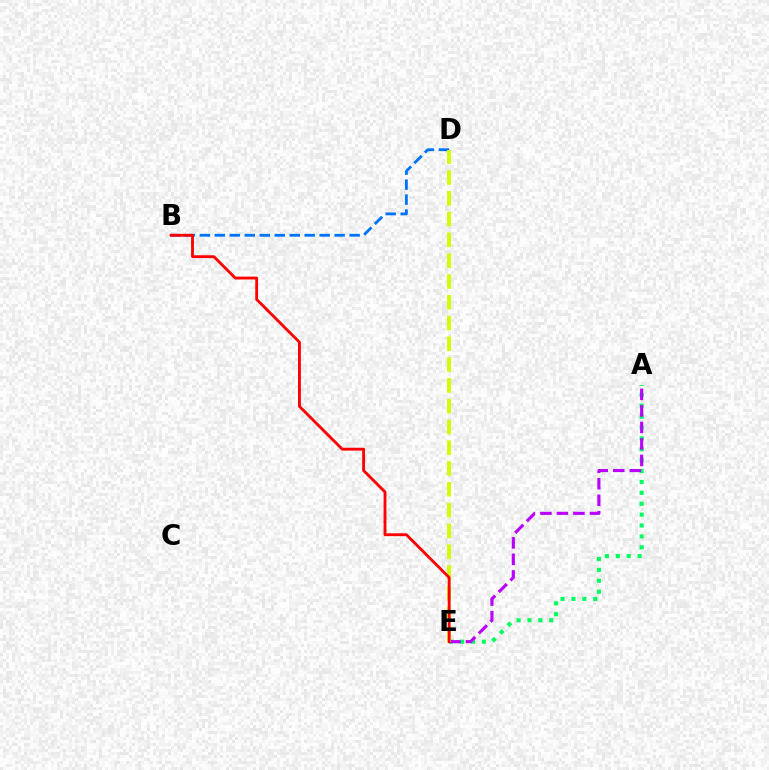{('B', 'D'): [{'color': '#0074ff', 'line_style': 'dashed', 'thickness': 2.04}], ('A', 'E'): [{'color': '#00ff5c', 'line_style': 'dotted', 'thickness': 2.96}, {'color': '#b900ff', 'line_style': 'dashed', 'thickness': 2.24}], ('D', 'E'): [{'color': '#d1ff00', 'line_style': 'dashed', 'thickness': 2.82}], ('B', 'E'): [{'color': '#ff0000', 'line_style': 'solid', 'thickness': 2.05}]}